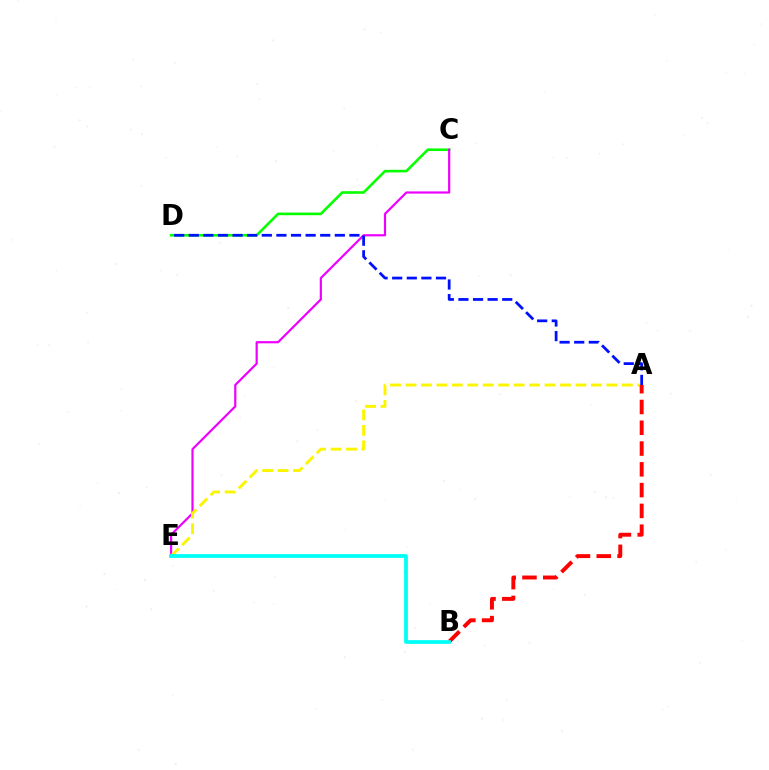{('C', 'D'): [{'color': '#08ff00', 'line_style': 'solid', 'thickness': 1.89}], ('C', 'E'): [{'color': '#ee00ff', 'line_style': 'solid', 'thickness': 1.58}], ('A', 'E'): [{'color': '#fcf500', 'line_style': 'dashed', 'thickness': 2.1}], ('A', 'B'): [{'color': '#ff0000', 'line_style': 'dashed', 'thickness': 2.82}], ('B', 'E'): [{'color': '#00fff6', 'line_style': 'solid', 'thickness': 2.71}], ('A', 'D'): [{'color': '#0010ff', 'line_style': 'dashed', 'thickness': 1.98}]}